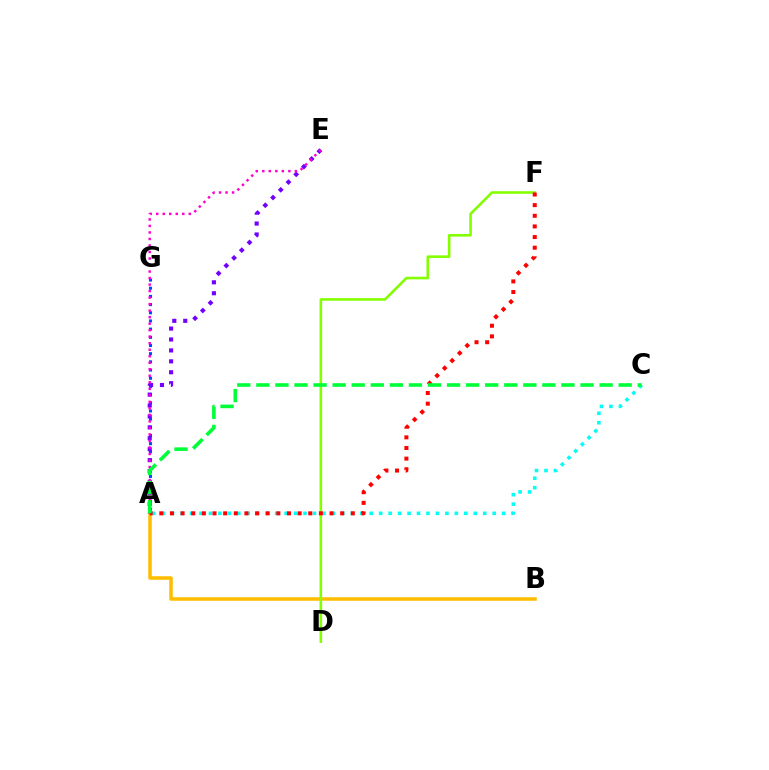{('A', 'G'): [{'color': '#004bff', 'line_style': 'dotted', 'thickness': 2.22}], ('A', 'B'): [{'color': '#ffbd00', 'line_style': 'solid', 'thickness': 2.55}], ('A', 'E'): [{'color': '#7200ff', 'line_style': 'dotted', 'thickness': 2.97}, {'color': '#ff00cf', 'line_style': 'dotted', 'thickness': 1.77}], ('A', 'C'): [{'color': '#00fff6', 'line_style': 'dotted', 'thickness': 2.57}, {'color': '#00ff39', 'line_style': 'dashed', 'thickness': 2.59}], ('D', 'F'): [{'color': '#84ff00', 'line_style': 'solid', 'thickness': 1.88}], ('A', 'F'): [{'color': '#ff0000', 'line_style': 'dotted', 'thickness': 2.89}]}